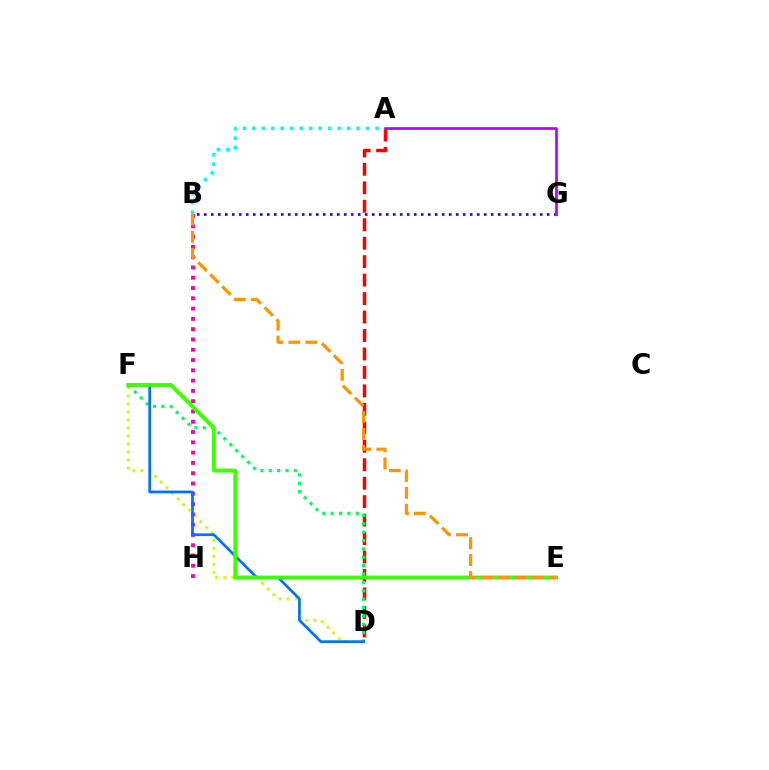{('A', 'D'): [{'color': '#ff0000', 'line_style': 'dashed', 'thickness': 2.51}], ('D', 'F'): [{'color': '#d1ff00', 'line_style': 'dotted', 'thickness': 2.18}, {'color': '#00ff5c', 'line_style': 'dotted', 'thickness': 2.27}, {'color': '#0074ff', 'line_style': 'solid', 'thickness': 1.98}], ('B', 'G'): [{'color': '#2500ff', 'line_style': 'dotted', 'thickness': 1.9}], ('B', 'H'): [{'color': '#ff00ac', 'line_style': 'dotted', 'thickness': 2.8}], ('A', 'G'): [{'color': '#b900ff', 'line_style': 'solid', 'thickness': 1.94}], ('A', 'B'): [{'color': '#00fff6', 'line_style': 'dotted', 'thickness': 2.57}], ('E', 'F'): [{'color': '#3dff00', 'line_style': 'solid', 'thickness': 2.8}], ('B', 'E'): [{'color': '#ff9400', 'line_style': 'dashed', 'thickness': 2.31}]}